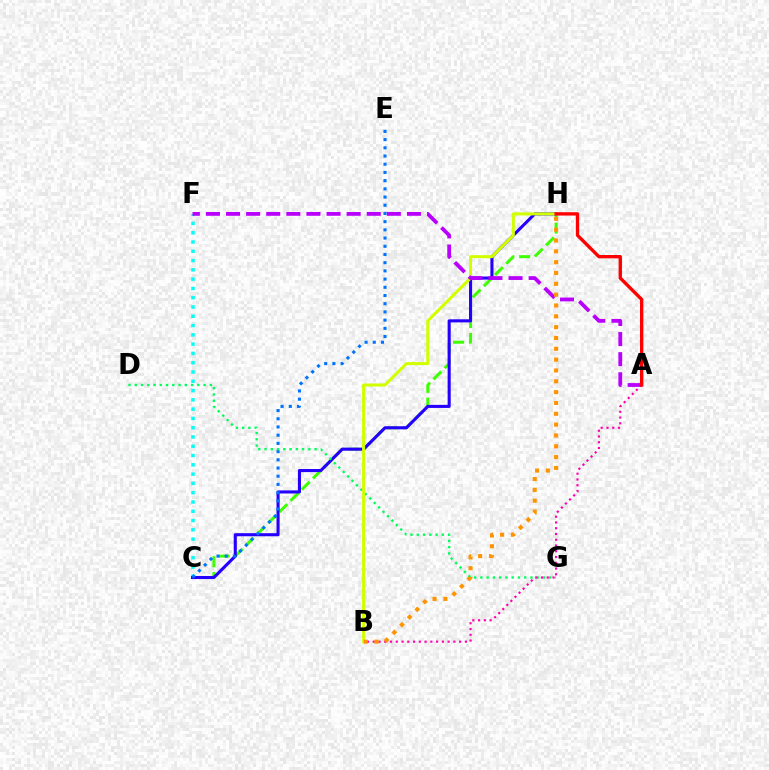{('C', 'F'): [{'color': '#00fff6', 'line_style': 'dotted', 'thickness': 2.52}], ('C', 'H'): [{'color': '#3dff00', 'line_style': 'dashed', 'thickness': 2.15}, {'color': '#2500ff', 'line_style': 'solid', 'thickness': 2.22}], ('C', 'E'): [{'color': '#0074ff', 'line_style': 'dotted', 'thickness': 2.23}], ('D', 'G'): [{'color': '#00ff5c', 'line_style': 'dotted', 'thickness': 1.7}], ('B', 'H'): [{'color': '#d1ff00', 'line_style': 'solid', 'thickness': 2.19}, {'color': '#ff9400', 'line_style': 'dotted', 'thickness': 2.94}], ('A', 'B'): [{'color': '#ff00ac', 'line_style': 'dotted', 'thickness': 1.57}], ('A', 'F'): [{'color': '#b900ff', 'line_style': 'dashed', 'thickness': 2.73}], ('A', 'H'): [{'color': '#ff0000', 'line_style': 'solid', 'thickness': 2.4}]}